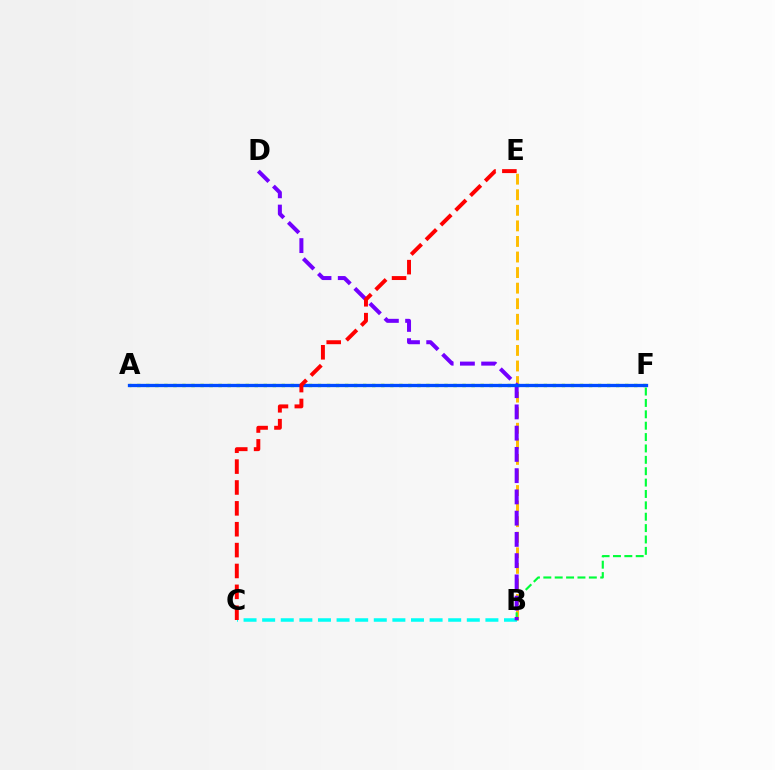{('A', 'F'): [{'color': '#84ff00', 'line_style': 'dotted', 'thickness': 2.45}, {'color': '#ff00cf', 'line_style': 'solid', 'thickness': 2.09}, {'color': '#004bff', 'line_style': 'solid', 'thickness': 2.37}], ('B', 'E'): [{'color': '#ffbd00', 'line_style': 'dashed', 'thickness': 2.11}], ('B', 'C'): [{'color': '#00fff6', 'line_style': 'dashed', 'thickness': 2.53}], ('B', 'F'): [{'color': '#00ff39', 'line_style': 'dashed', 'thickness': 1.55}], ('B', 'D'): [{'color': '#7200ff', 'line_style': 'dashed', 'thickness': 2.89}], ('C', 'E'): [{'color': '#ff0000', 'line_style': 'dashed', 'thickness': 2.84}]}